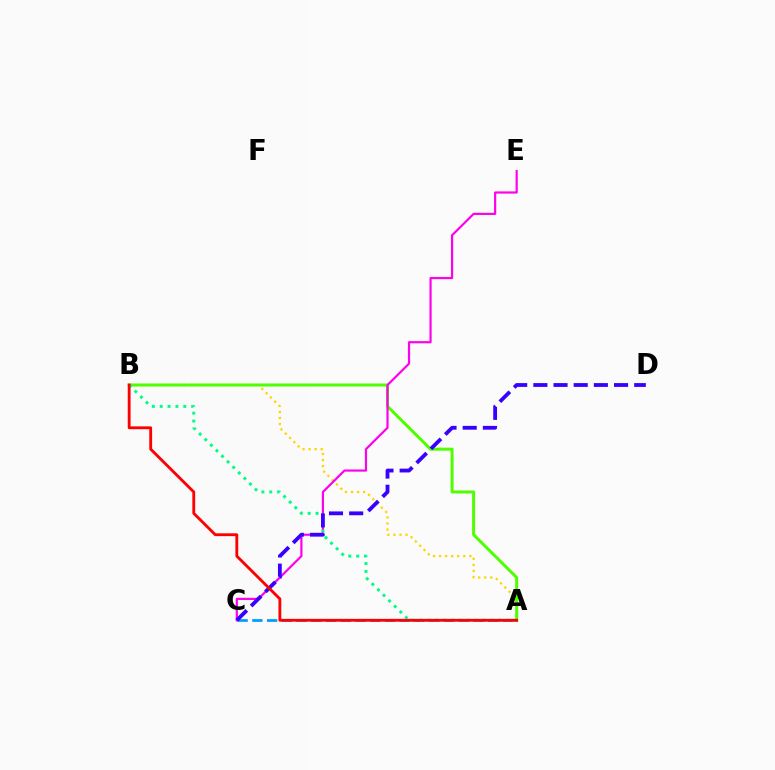{('A', 'C'): [{'color': '#009eff', 'line_style': 'dashed', 'thickness': 2.0}], ('A', 'B'): [{'color': '#ffd500', 'line_style': 'dotted', 'thickness': 1.64}, {'color': '#4fff00', 'line_style': 'solid', 'thickness': 2.16}, {'color': '#00ff86', 'line_style': 'dotted', 'thickness': 2.14}, {'color': '#ff0000', 'line_style': 'solid', 'thickness': 2.04}], ('C', 'E'): [{'color': '#ff00ed', 'line_style': 'solid', 'thickness': 1.58}], ('C', 'D'): [{'color': '#3700ff', 'line_style': 'dashed', 'thickness': 2.74}]}